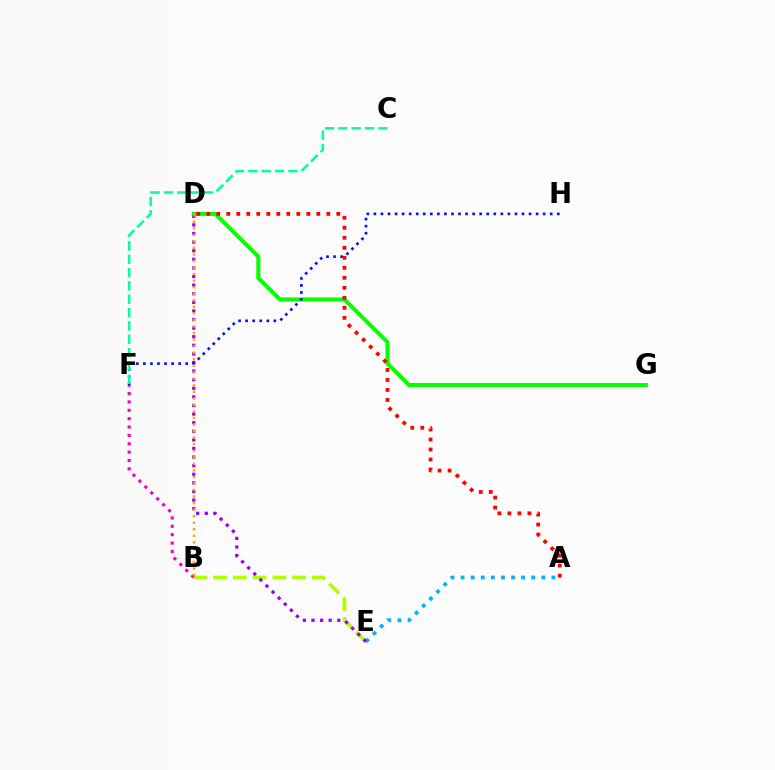{('B', 'E'): [{'color': '#b3ff00', 'line_style': 'dashed', 'thickness': 2.69}], ('B', 'F'): [{'color': '#ff00bd', 'line_style': 'dotted', 'thickness': 2.27}], ('A', 'E'): [{'color': '#00b5ff', 'line_style': 'dotted', 'thickness': 2.74}], ('D', 'G'): [{'color': '#08ff00', 'line_style': 'solid', 'thickness': 2.9}], ('D', 'E'): [{'color': '#9b00ff', 'line_style': 'dotted', 'thickness': 2.34}], ('F', 'H'): [{'color': '#0010ff', 'line_style': 'dotted', 'thickness': 1.92}], ('A', 'D'): [{'color': '#ff0000', 'line_style': 'dotted', 'thickness': 2.72}], ('B', 'D'): [{'color': '#ffa500', 'line_style': 'dotted', 'thickness': 1.78}], ('C', 'F'): [{'color': '#00ff9d', 'line_style': 'dashed', 'thickness': 1.81}]}